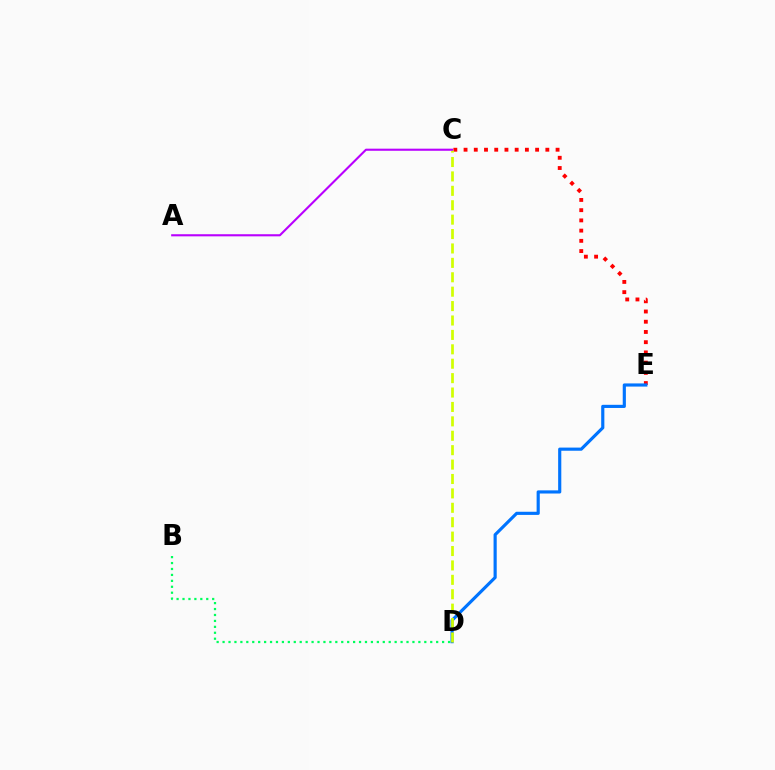{('C', 'E'): [{'color': '#ff0000', 'line_style': 'dotted', 'thickness': 2.78}], ('D', 'E'): [{'color': '#0074ff', 'line_style': 'solid', 'thickness': 2.27}], ('C', 'D'): [{'color': '#d1ff00', 'line_style': 'dashed', 'thickness': 1.96}], ('B', 'D'): [{'color': '#00ff5c', 'line_style': 'dotted', 'thickness': 1.61}], ('A', 'C'): [{'color': '#b900ff', 'line_style': 'solid', 'thickness': 1.52}]}